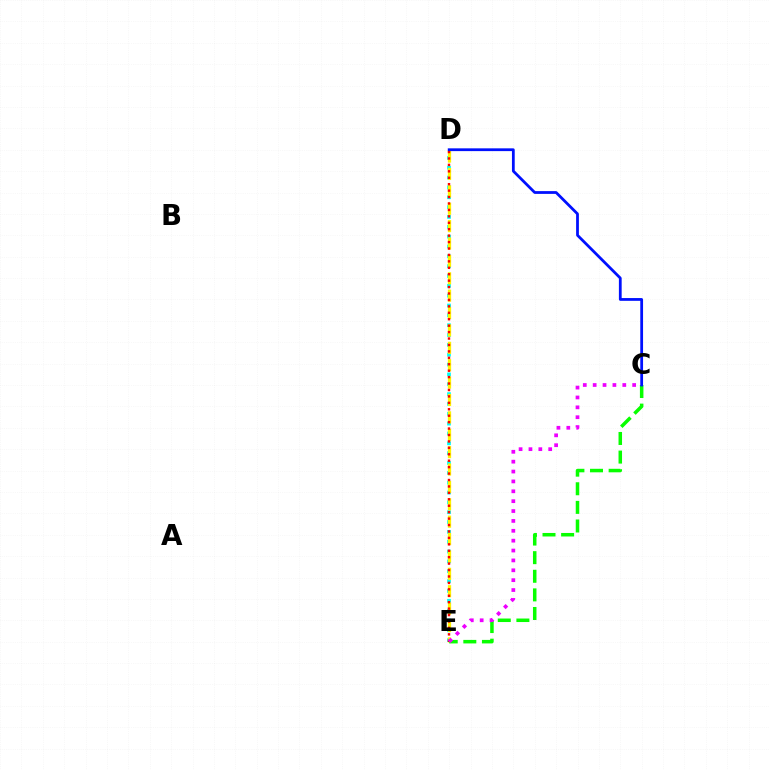{('D', 'E'): [{'color': '#00fff6', 'line_style': 'dotted', 'thickness': 2.67}, {'color': '#fcf500', 'line_style': 'dashed', 'thickness': 2.36}, {'color': '#ff0000', 'line_style': 'dotted', 'thickness': 1.75}], ('C', 'E'): [{'color': '#08ff00', 'line_style': 'dashed', 'thickness': 2.53}, {'color': '#ee00ff', 'line_style': 'dotted', 'thickness': 2.68}], ('C', 'D'): [{'color': '#0010ff', 'line_style': 'solid', 'thickness': 2.0}]}